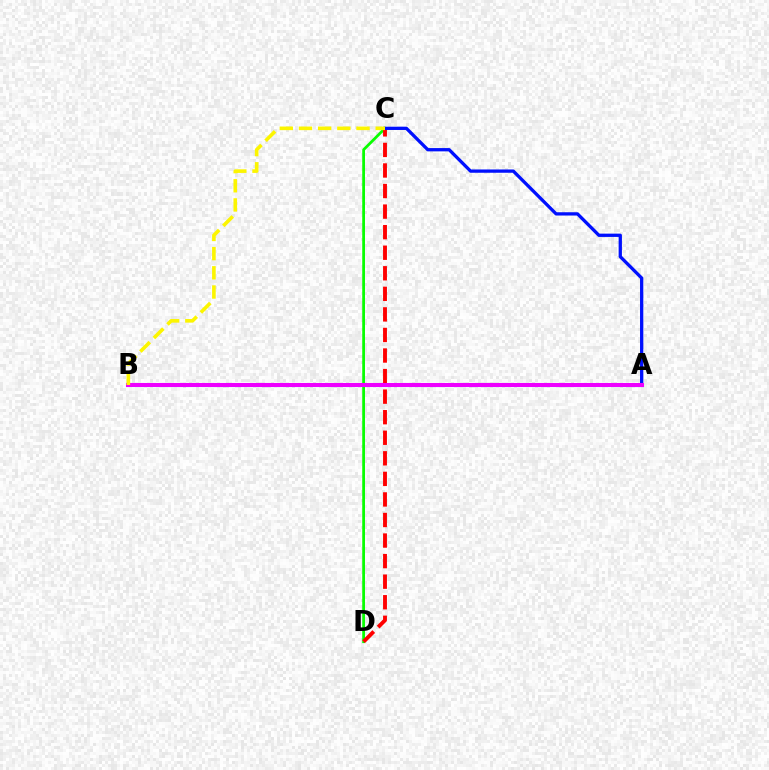{('C', 'D'): [{'color': '#08ff00', 'line_style': 'solid', 'thickness': 1.98}, {'color': '#ff0000', 'line_style': 'dashed', 'thickness': 2.79}], ('A', 'C'): [{'color': '#0010ff', 'line_style': 'solid', 'thickness': 2.37}], ('A', 'B'): [{'color': '#00fff6', 'line_style': 'solid', 'thickness': 2.21}, {'color': '#ee00ff', 'line_style': 'solid', 'thickness': 2.91}], ('B', 'C'): [{'color': '#fcf500', 'line_style': 'dashed', 'thickness': 2.61}]}